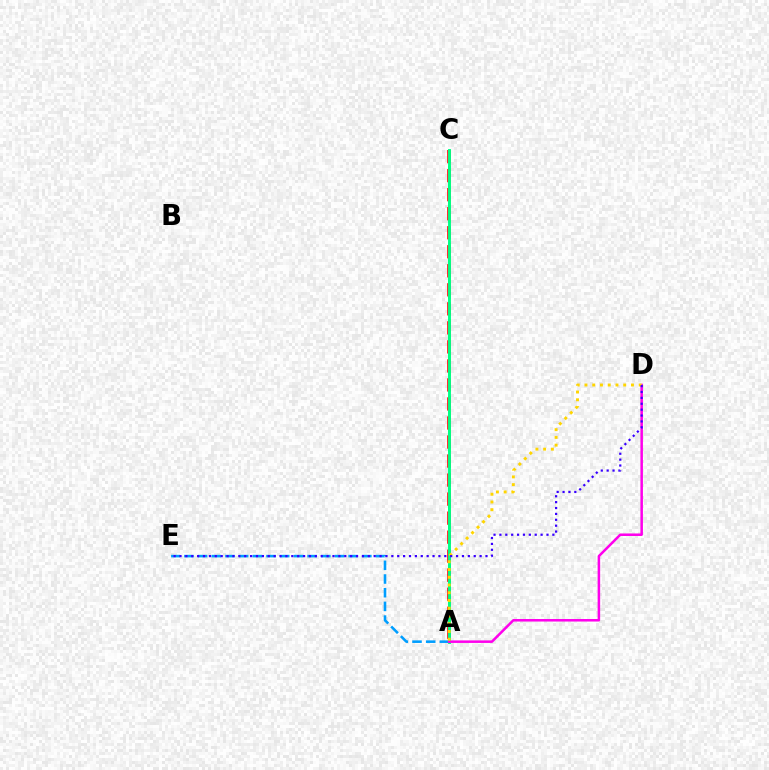{('A', 'C'): [{'color': '#4fff00', 'line_style': 'dashed', 'thickness': 2.08}, {'color': '#ff0000', 'line_style': 'dashed', 'thickness': 2.58}, {'color': '#00ff86', 'line_style': 'solid', 'thickness': 2.08}], ('A', 'E'): [{'color': '#009eff', 'line_style': 'dashed', 'thickness': 1.86}], ('A', 'D'): [{'color': '#ff00ed', 'line_style': 'solid', 'thickness': 1.82}, {'color': '#ffd500', 'line_style': 'dotted', 'thickness': 2.11}], ('D', 'E'): [{'color': '#3700ff', 'line_style': 'dotted', 'thickness': 1.6}]}